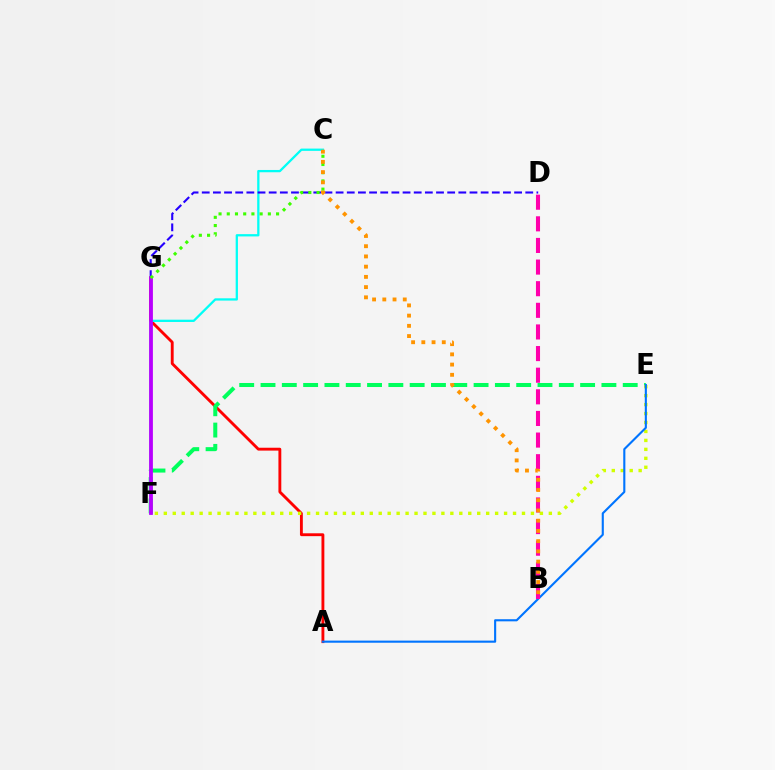{('A', 'G'): [{'color': '#ff0000', 'line_style': 'solid', 'thickness': 2.06}], ('E', 'F'): [{'color': '#00ff5c', 'line_style': 'dashed', 'thickness': 2.89}, {'color': '#d1ff00', 'line_style': 'dotted', 'thickness': 2.43}], ('A', 'E'): [{'color': '#0074ff', 'line_style': 'solid', 'thickness': 1.52}], ('C', 'F'): [{'color': '#00fff6', 'line_style': 'solid', 'thickness': 1.64}], ('D', 'G'): [{'color': '#2500ff', 'line_style': 'dashed', 'thickness': 1.52}], ('F', 'G'): [{'color': '#b900ff', 'line_style': 'solid', 'thickness': 2.73}], ('C', 'G'): [{'color': '#3dff00', 'line_style': 'dotted', 'thickness': 2.23}], ('B', 'D'): [{'color': '#ff00ac', 'line_style': 'dashed', 'thickness': 2.94}], ('B', 'C'): [{'color': '#ff9400', 'line_style': 'dotted', 'thickness': 2.78}]}